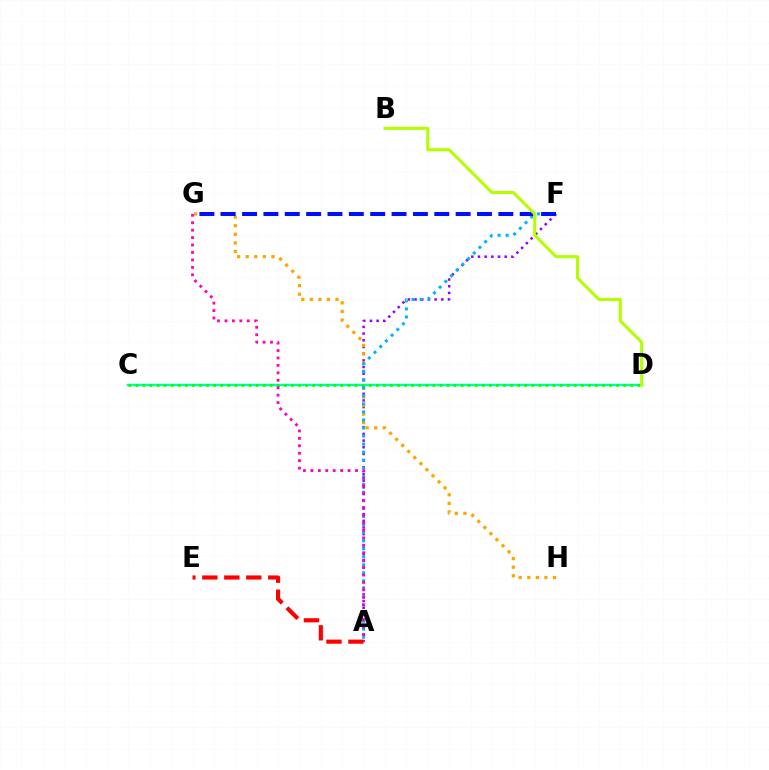{('A', 'F'): [{'color': '#9b00ff', 'line_style': 'dotted', 'thickness': 1.82}, {'color': '#00b5ff', 'line_style': 'dotted', 'thickness': 2.19}], ('C', 'D'): [{'color': '#00ff9d', 'line_style': 'solid', 'thickness': 1.77}, {'color': '#08ff00', 'line_style': 'dotted', 'thickness': 1.92}], ('G', 'H'): [{'color': '#ffa500', 'line_style': 'dotted', 'thickness': 2.33}], ('A', 'G'): [{'color': '#ff00bd', 'line_style': 'dotted', 'thickness': 2.02}], ('F', 'G'): [{'color': '#0010ff', 'line_style': 'dashed', 'thickness': 2.9}], ('B', 'D'): [{'color': '#b3ff00', 'line_style': 'solid', 'thickness': 2.2}], ('A', 'E'): [{'color': '#ff0000', 'line_style': 'dashed', 'thickness': 2.98}]}